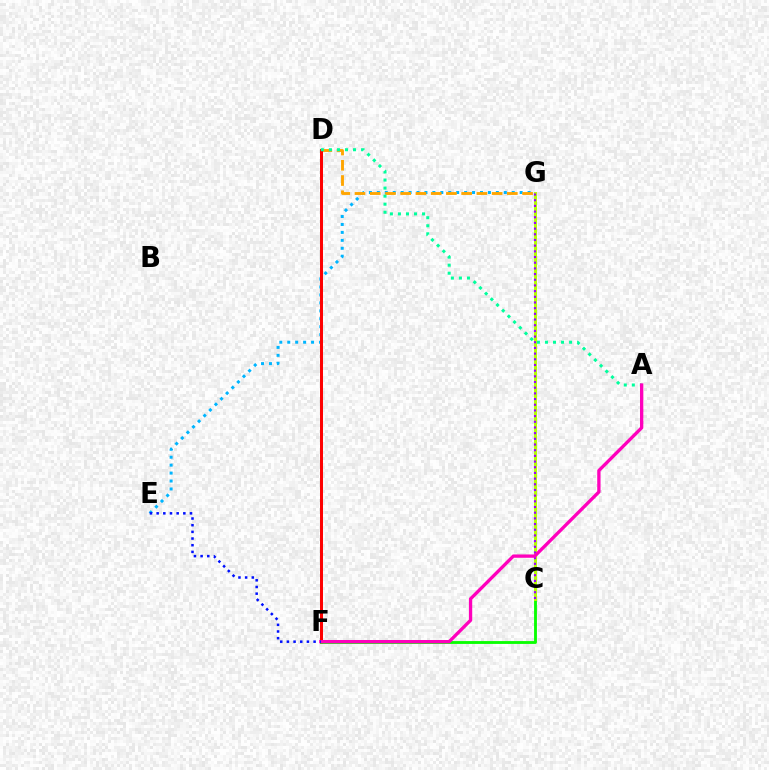{('E', 'G'): [{'color': '#00b5ff', 'line_style': 'dotted', 'thickness': 2.16}], ('D', 'G'): [{'color': '#ffa500', 'line_style': 'dashed', 'thickness': 2.07}], ('D', 'F'): [{'color': '#ff0000', 'line_style': 'solid', 'thickness': 2.15}], ('C', 'F'): [{'color': '#08ff00', 'line_style': 'solid', 'thickness': 2.05}], ('C', 'G'): [{'color': '#b3ff00', 'line_style': 'solid', 'thickness': 2.12}, {'color': '#9b00ff', 'line_style': 'dotted', 'thickness': 1.54}], ('A', 'D'): [{'color': '#00ff9d', 'line_style': 'dotted', 'thickness': 2.19}], ('A', 'F'): [{'color': '#ff00bd', 'line_style': 'solid', 'thickness': 2.39}], ('E', 'F'): [{'color': '#0010ff', 'line_style': 'dotted', 'thickness': 1.81}]}